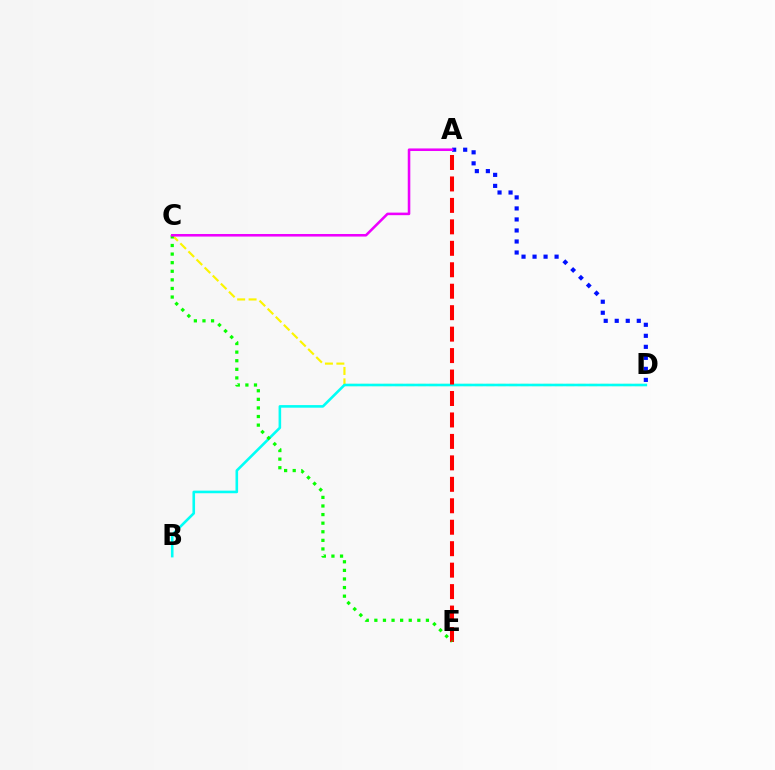{('A', 'D'): [{'color': '#0010ff', 'line_style': 'dotted', 'thickness': 2.99}], ('C', 'D'): [{'color': '#fcf500', 'line_style': 'dashed', 'thickness': 1.55}], ('B', 'D'): [{'color': '#00fff6', 'line_style': 'solid', 'thickness': 1.87}], ('A', 'E'): [{'color': '#ff0000', 'line_style': 'dashed', 'thickness': 2.91}], ('C', 'E'): [{'color': '#08ff00', 'line_style': 'dotted', 'thickness': 2.33}], ('A', 'C'): [{'color': '#ee00ff', 'line_style': 'solid', 'thickness': 1.84}]}